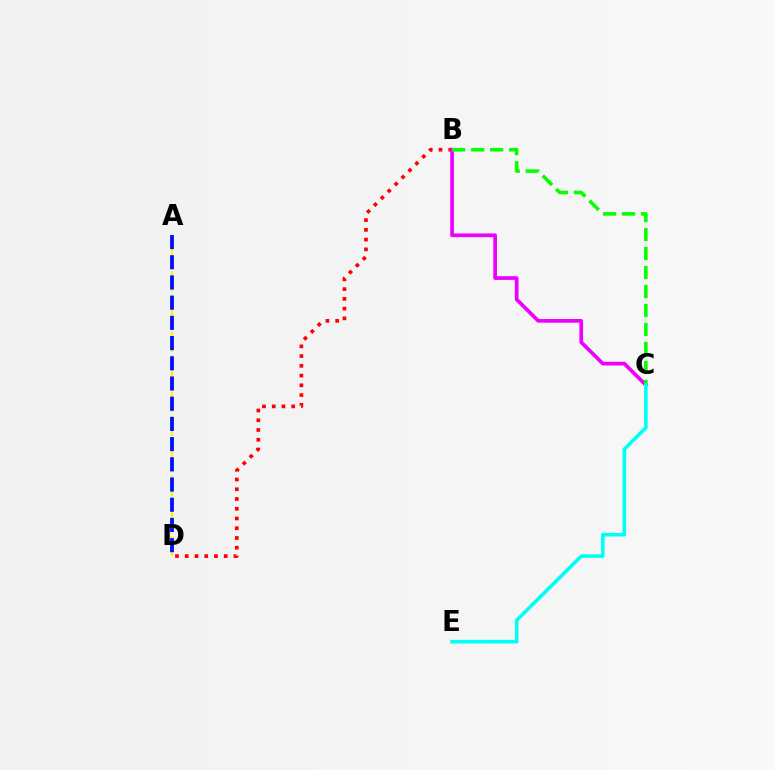{('B', 'D'): [{'color': '#ff0000', 'line_style': 'dotted', 'thickness': 2.65}], ('B', 'C'): [{'color': '#ee00ff', 'line_style': 'solid', 'thickness': 2.67}, {'color': '#08ff00', 'line_style': 'dashed', 'thickness': 2.58}], ('A', 'D'): [{'color': '#fcf500', 'line_style': 'dashed', 'thickness': 1.64}, {'color': '#0010ff', 'line_style': 'dashed', 'thickness': 2.75}], ('C', 'E'): [{'color': '#00fff6', 'line_style': 'solid', 'thickness': 2.61}]}